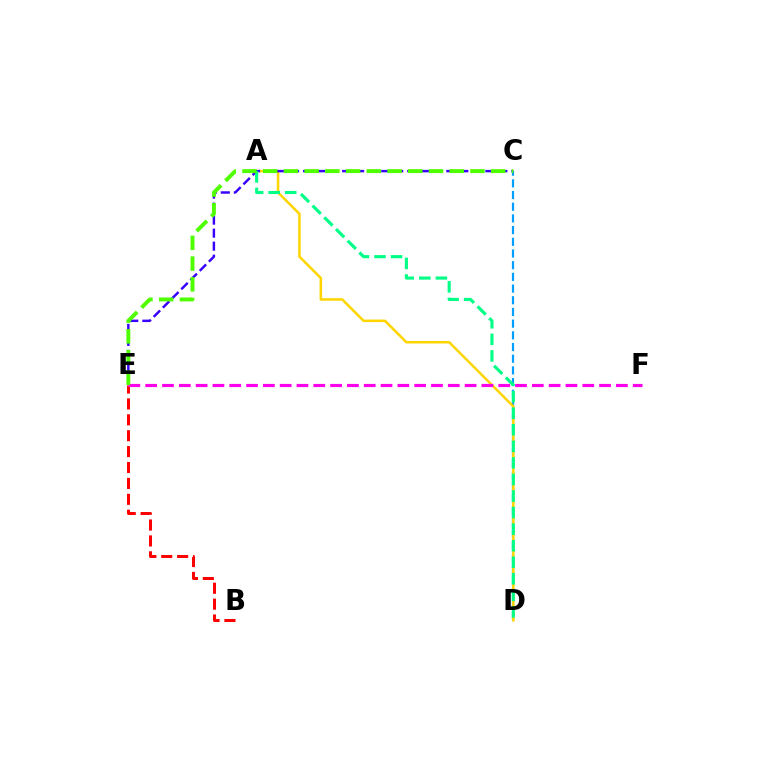{('B', 'E'): [{'color': '#ff0000', 'line_style': 'dashed', 'thickness': 2.16}], ('C', 'D'): [{'color': '#009eff', 'line_style': 'dashed', 'thickness': 1.59}], ('A', 'D'): [{'color': '#ffd500', 'line_style': 'solid', 'thickness': 1.82}, {'color': '#00ff86', 'line_style': 'dashed', 'thickness': 2.25}], ('C', 'E'): [{'color': '#3700ff', 'line_style': 'dashed', 'thickness': 1.77}, {'color': '#4fff00', 'line_style': 'dashed', 'thickness': 2.82}], ('E', 'F'): [{'color': '#ff00ed', 'line_style': 'dashed', 'thickness': 2.28}]}